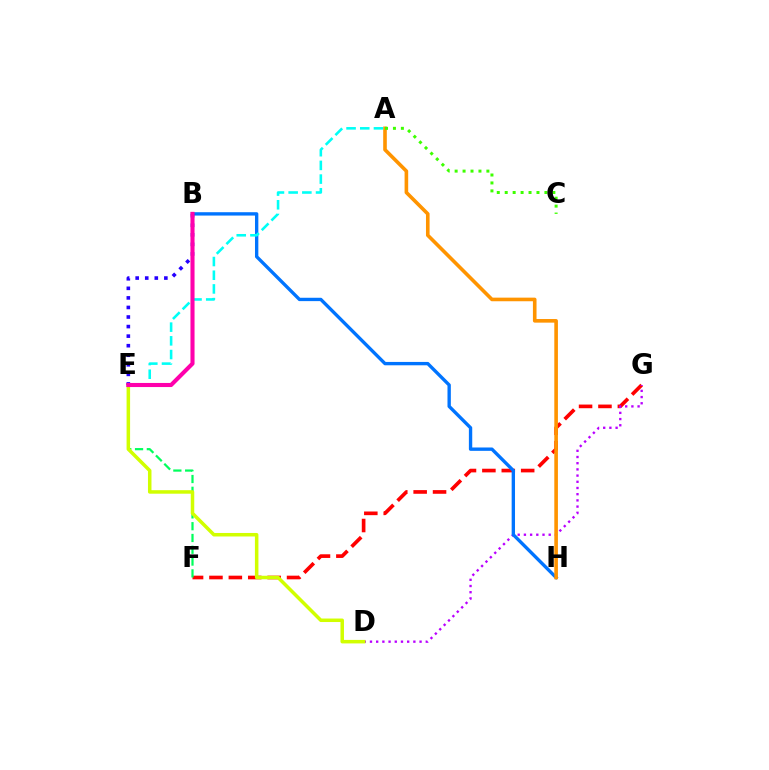{('F', 'G'): [{'color': '#ff0000', 'line_style': 'dashed', 'thickness': 2.64}], ('D', 'G'): [{'color': '#b900ff', 'line_style': 'dotted', 'thickness': 1.68}], ('B', 'H'): [{'color': '#0074ff', 'line_style': 'solid', 'thickness': 2.42}], ('E', 'F'): [{'color': '#00ff5c', 'line_style': 'dashed', 'thickness': 1.6}], ('D', 'E'): [{'color': '#d1ff00', 'line_style': 'solid', 'thickness': 2.53}], ('A', 'H'): [{'color': '#ff9400', 'line_style': 'solid', 'thickness': 2.6}], ('A', 'E'): [{'color': '#00fff6', 'line_style': 'dashed', 'thickness': 1.86}], ('B', 'E'): [{'color': '#2500ff', 'line_style': 'dotted', 'thickness': 2.6}, {'color': '#ff00ac', 'line_style': 'solid', 'thickness': 2.95}], ('A', 'C'): [{'color': '#3dff00', 'line_style': 'dotted', 'thickness': 2.16}]}